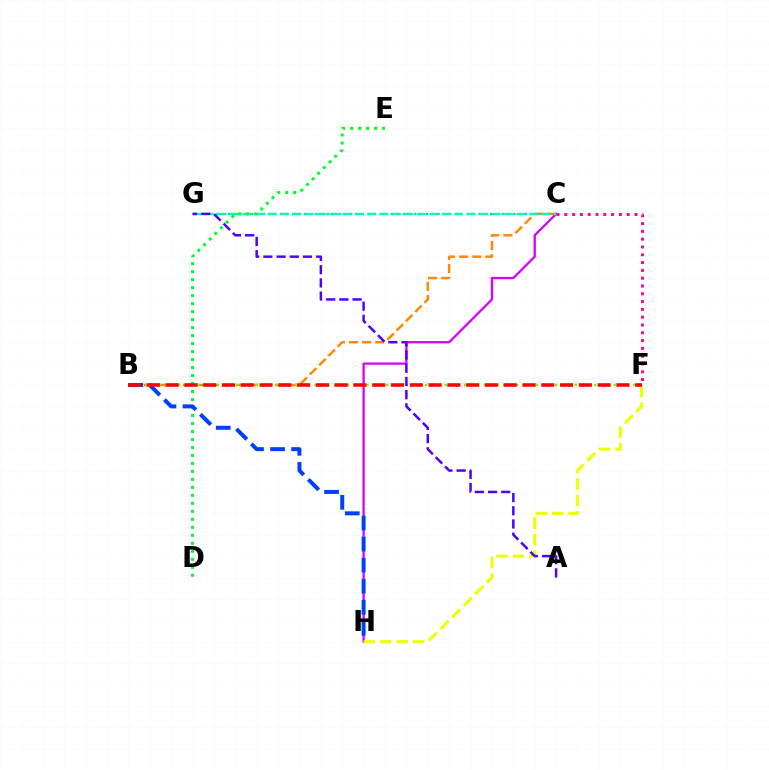{('C', 'H'): [{'color': '#d600ff', 'line_style': 'solid', 'thickness': 1.65}], ('B', 'C'): [{'color': '#ff8800', 'line_style': 'dashed', 'thickness': 1.78}], ('C', 'G'): [{'color': '#00c7ff', 'line_style': 'dotted', 'thickness': 1.58}, {'color': '#00ffaf', 'line_style': 'dashed', 'thickness': 1.69}], ('F', 'H'): [{'color': '#eeff00', 'line_style': 'dashed', 'thickness': 2.23}], ('C', 'F'): [{'color': '#ff00a0', 'line_style': 'dotted', 'thickness': 2.12}], ('B', 'F'): [{'color': '#66ff00', 'line_style': 'dotted', 'thickness': 1.77}, {'color': '#ff0000', 'line_style': 'dashed', 'thickness': 2.55}], ('D', 'E'): [{'color': '#00ff27', 'line_style': 'dotted', 'thickness': 2.17}], ('B', 'H'): [{'color': '#003fff', 'line_style': 'dashed', 'thickness': 2.86}], ('A', 'G'): [{'color': '#4f00ff', 'line_style': 'dashed', 'thickness': 1.79}]}